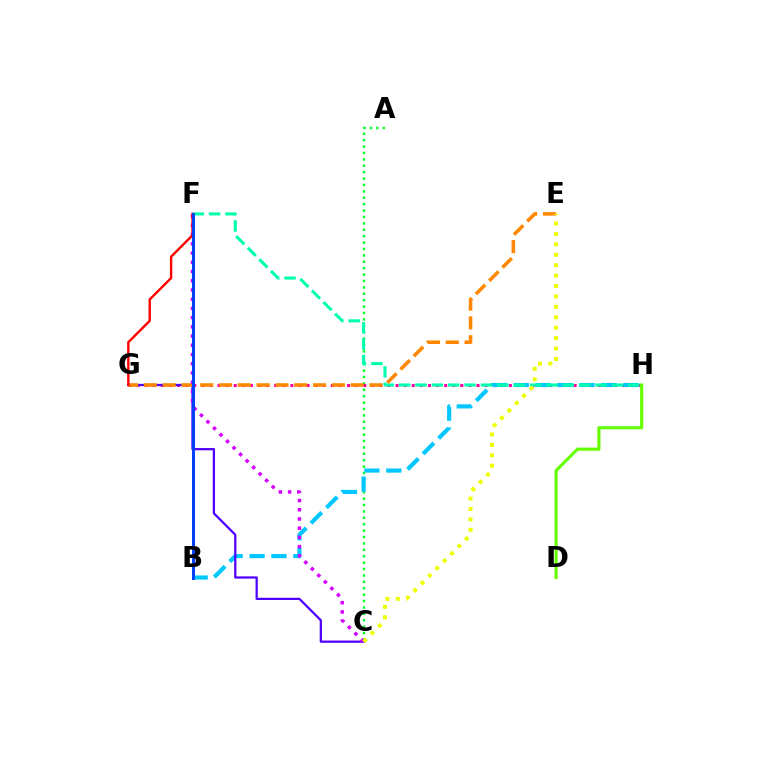{('A', 'C'): [{'color': '#00ff27', 'line_style': 'dotted', 'thickness': 1.74}], ('G', 'H'): [{'color': '#ff00a0', 'line_style': 'dotted', 'thickness': 2.2}], ('B', 'H'): [{'color': '#00c7ff', 'line_style': 'dashed', 'thickness': 2.98}], ('C', 'G'): [{'color': '#4f00ff', 'line_style': 'solid', 'thickness': 1.62}], ('F', 'H'): [{'color': '#00ffaf', 'line_style': 'dashed', 'thickness': 2.22}], ('E', 'G'): [{'color': '#ff8800', 'line_style': 'dashed', 'thickness': 2.55}], ('D', 'H'): [{'color': '#66ff00', 'line_style': 'solid', 'thickness': 2.27}], ('C', 'F'): [{'color': '#d600ff', 'line_style': 'dotted', 'thickness': 2.51}], ('F', 'G'): [{'color': '#ff0000', 'line_style': 'solid', 'thickness': 1.71}], ('B', 'F'): [{'color': '#003fff', 'line_style': 'solid', 'thickness': 2.14}], ('C', 'E'): [{'color': '#eeff00', 'line_style': 'dotted', 'thickness': 2.83}]}